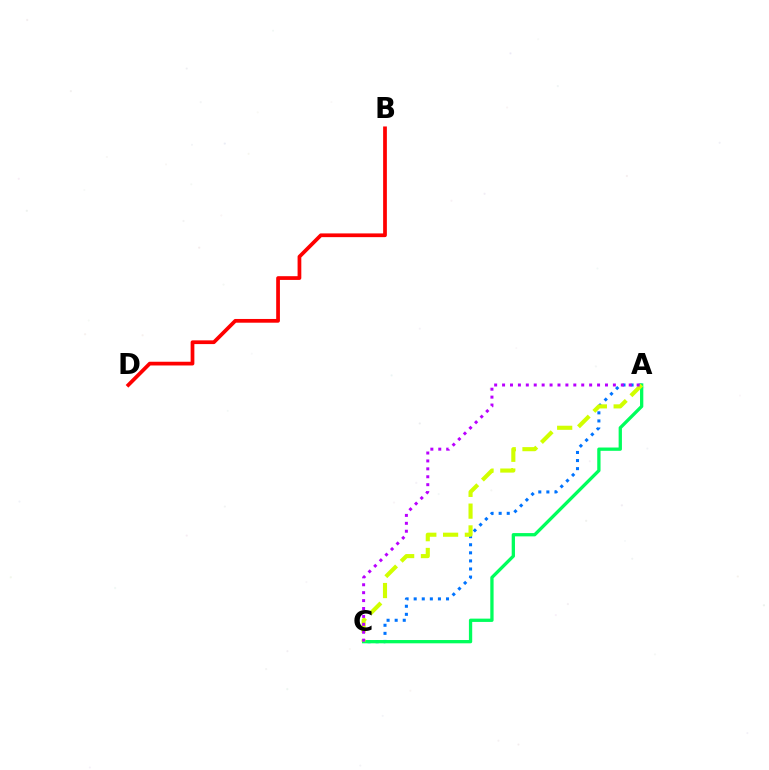{('A', 'C'): [{'color': '#0074ff', 'line_style': 'dotted', 'thickness': 2.2}, {'color': '#00ff5c', 'line_style': 'solid', 'thickness': 2.37}, {'color': '#d1ff00', 'line_style': 'dashed', 'thickness': 2.96}, {'color': '#b900ff', 'line_style': 'dotted', 'thickness': 2.15}], ('B', 'D'): [{'color': '#ff0000', 'line_style': 'solid', 'thickness': 2.69}]}